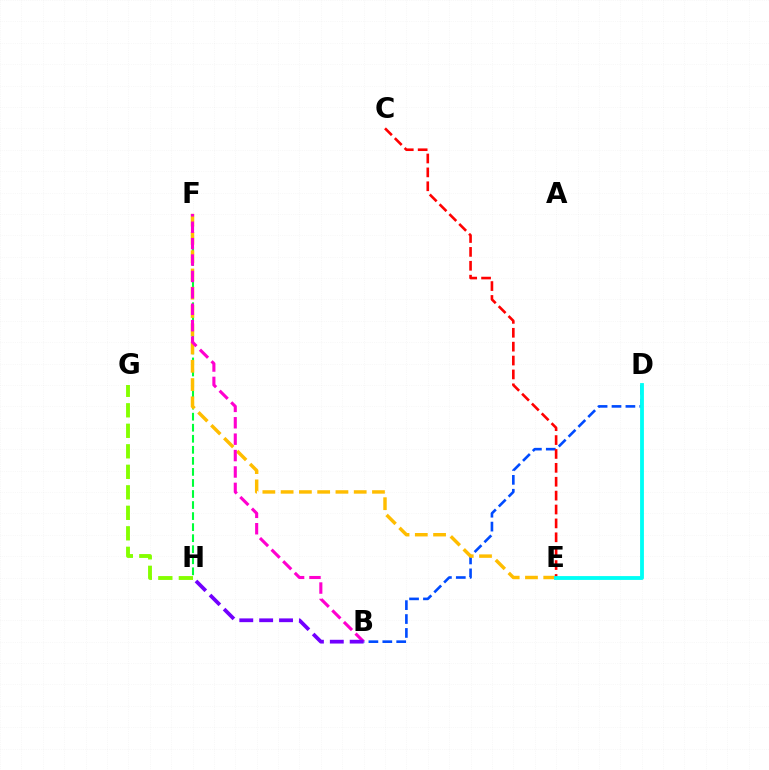{('B', 'D'): [{'color': '#004bff', 'line_style': 'dashed', 'thickness': 1.89}], ('G', 'H'): [{'color': '#84ff00', 'line_style': 'dashed', 'thickness': 2.79}], ('F', 'H'): [{'color': '#00ff39', 'line_style': 'dashed', 'thickness': 1.5}], ('E', 'F'): [{'color': '#ffbd00', 'line_style': 'dashed', 'thickness': 2.48}], ('B', 'F'): [{'color': '#ff00cf', 'line_style': 'dashed', 'thickness': 2.23}], ('C', 'E'): [{'color': '#ff0000', 'line_style': 'dashed', 'thickness': 1.89}], ('B', 'H'): [{'color': '#7200ff', 'line_style': 'dashed', 'thickness': 2.7}], ('D', 'E'): [{'color': '#00fff6', 'line_style': 'solid', 'thickness': 2.76}]}